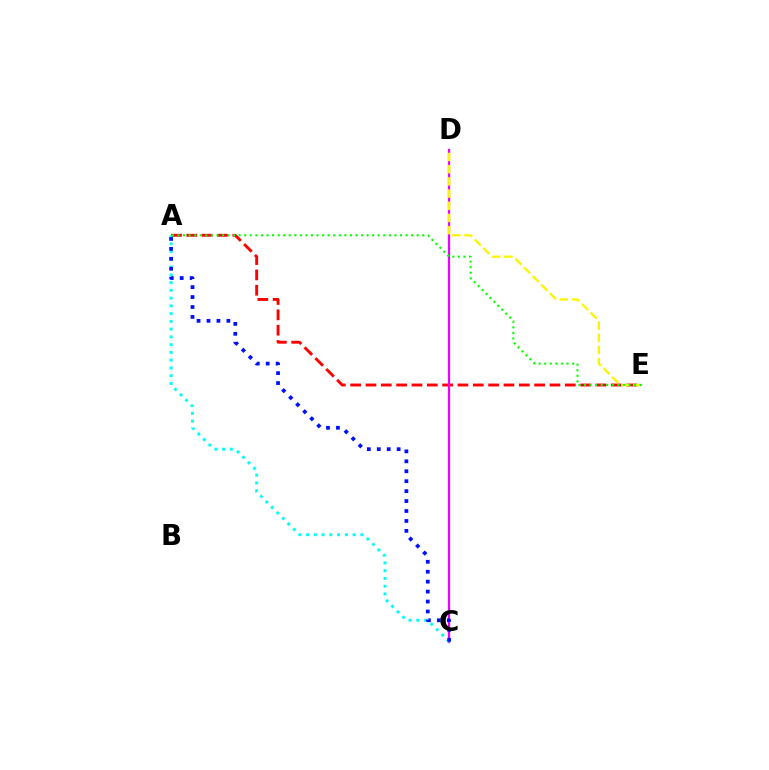{('A', 'E'): [{'color': '#ff0000', 'line_style': 'dashed', 'thickness': 2.08}, {'color': '#08ff00', 'line_style': 'dotted', 'thickness': 1.51}], ('C', 'D'): [{'color': '#ee00ff', 'line_style': 'solid', 'thickness': 1.62}], ('A', 'C'): [{'color': '#00fff6', 'line_style': 'dotted', 'thickness': 2.11}, {'color': '#0010ff', 'line_style': 'dotted', 'thickness': 2.7}], ('D', 'E'): [{'color': '#fcf500', 'line_style': 'dashed', 'thickness': 1.66}]}